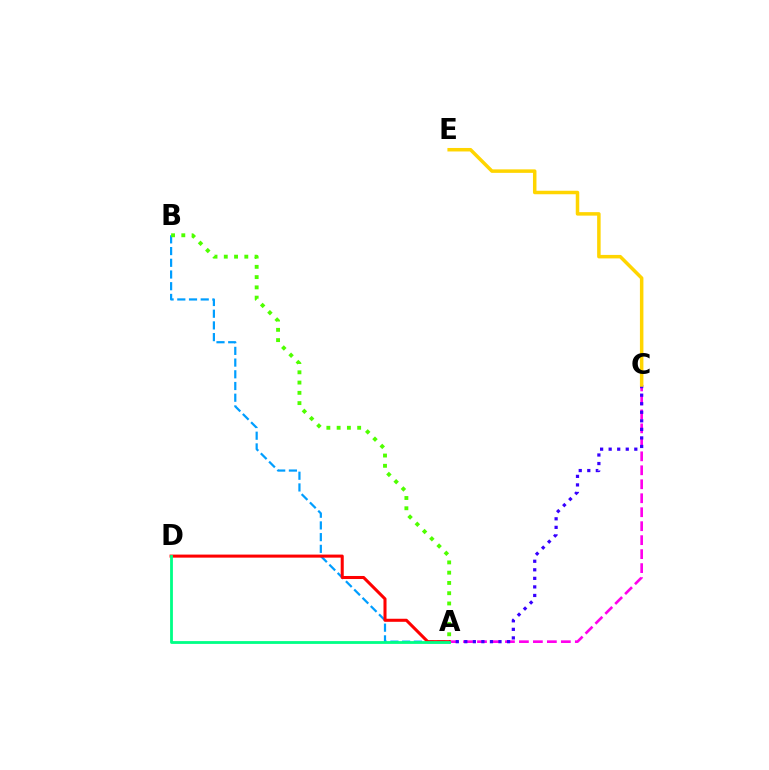{('A', 'B'): [{'color': '#009eff', 'line_style': 'dashed', 'thickness': 1.59}, {'color': '#4fff00', 'line_style': 'dotted', 'thickness': 2.79}], ('A', 'C'): [{'color': '#ff00ed', 'line_style': 'dashed', 'thickness': 1.9}, {'color': '#3700ff', 'line_style': 'dotted', 'thickness': 2.32}], ('C', 'E'): [{'color': '#ffd500', 'line_style': 'solid', 'thickness': 2.52}], ('A', 'D'): [{'color': '#ff0000', 'line_style': 'solid', 'thickness': 2.2}, {'color': '#00ff86', 'line_style': 'solid', 'thickness': 2.02}]}